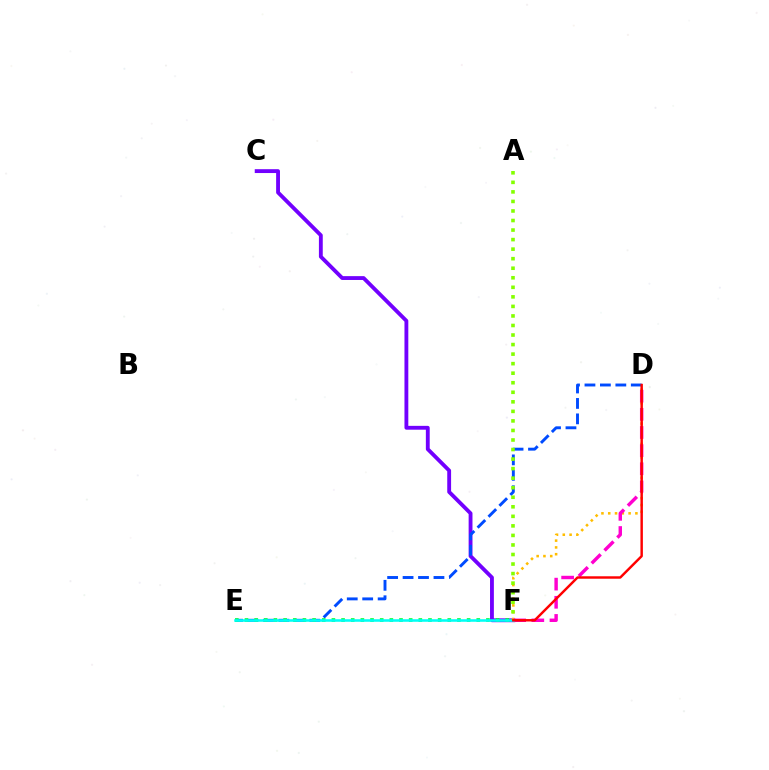{('C', 'F'): [{'color': '#7200ff', 'line_style': 'solid', 'thickness': 2.77}], ('D', 'F'): [{'color': '#ffbd00', 'line_style': 'dotted', 'thickness': 1.84}, {'color': '#ff00cf', 'line_style': 'dashed', 'thickness': 2.47}, {'color': '#ff0000', 'line_style': 'solid', 'thickness': 1.76}], ('D', 'E'): [{'color': '#004bff', 'line_style': 'dashed', 'thickness': 2.1}], ('E', 'F'): [{'color': '#00ff39', 'line_style': 'dotted', 'thickness': 2.62}, {'color': '#00fff6', 'line_style': 'solid', 'thickness': 1.84}], ('A', 'F'): [{'color': '#84ff00', 'line_style': 'dotted', 'thickness': 2.59}]}